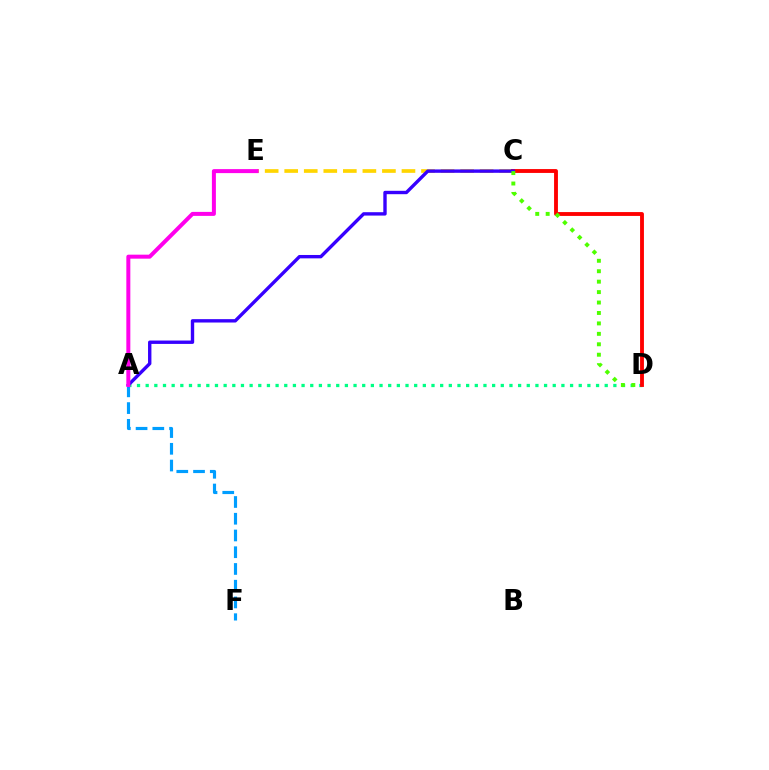{('A', 'D'): [{'color': '#00ff86', 'line_style': 'dotted', 'thickness': 2.35}], ('A', 'F'): [{'color': '#009eff', 'line_style': 'dashed', 'thickness': 2.27}], ('C', 'E'): [{'color': '#ffd500', 'line_style': 'dashed', 'thickness': 2.65}], ('C', 'D'): [{'color': '#ff0000', 'line_style': 'solid', 'thickness': 2.78}, {'color': '#4fff00', 'line_style': 'dotted', 'thickness': 2.84}], ('A', 'C'): [{'color': '#3700ff', 'line_style': 'solid', 'thickness': 2.43}], ('A', 'E'): [{'color': '#ff00ed', 'line_style': 'solid', 'thickness': 2.88}]}